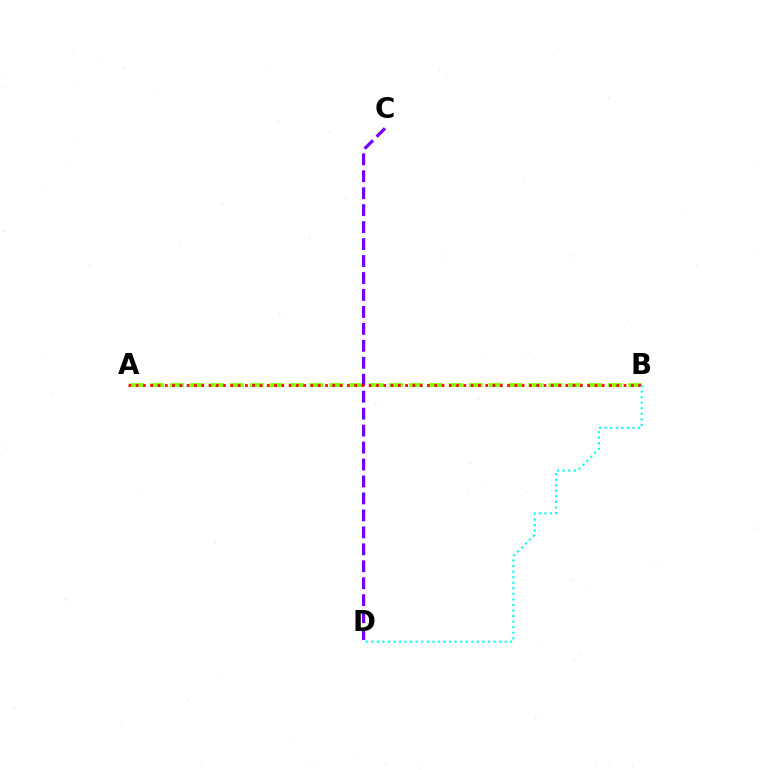{('A', 'B'): [{'color': '#84ff00', 'line_style': 'dashed', 'thickness': 2.7}, {'color': '#ff0000', 'line_style': 'dotted', 'thickness': 1.98}], ('C', 'D'): [{'color': '#7200ff', 'line_style': 'dashed', 'thickness': 2.3}], ('B', 'D'): [{'color': '#00fff6', 'line_style': 'dotted', 'thickness': 1.51}]}